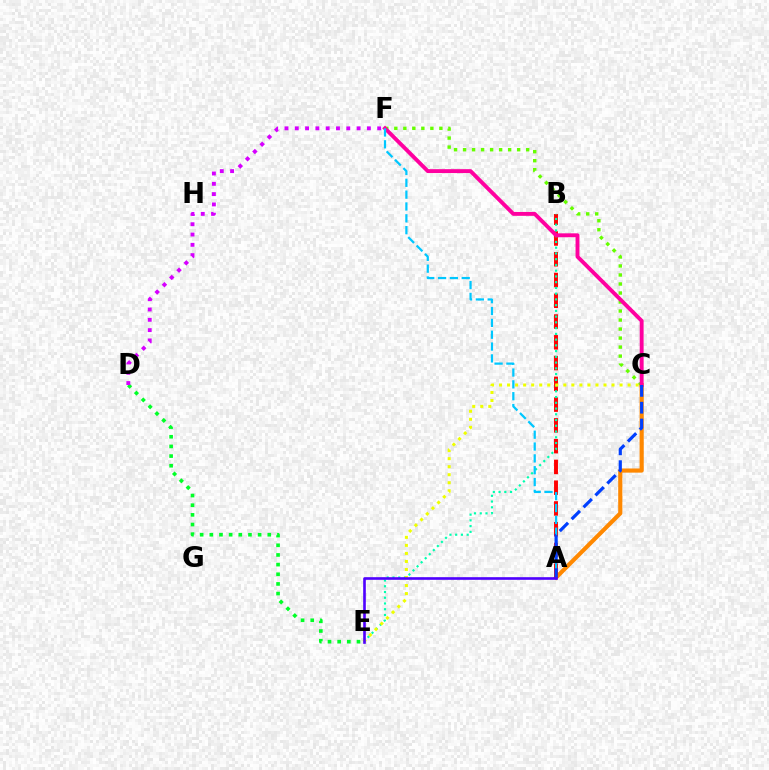{('A', 'C'): [{'color': '#ff8800', 'line_style': 'solid', 'thickness': 2.99}, {'color': '#003fff', 'line_style': 'dashed', 'thickness': 2.29}], ('A', 'B'): [{'color': '#ff0000', 'line_style': 'dashed', 'thickness': 2.82}], ('D', 'E'): [{'color': '#00ff27', 'line_style': 'dotted', 'thickness': 2.63}], ('D', 'F'): [{'color': '#d600ff', 'line_style': 'dotted', 'thickness': 2.8}], ('B', 'E'): [{'color': '#00ffaf', 'line_style': 'dotted', 'thickness': 1.56}], ('C', 'E'): [{'color': '#eeff00', 'line_style': 'dotted', 'thickness': 2.18}], ('C', 'F'): [{'color': '#66ff00', 'line_style': 'dotted', 'thickness': 2.45}, {'color': '#ff00a0', 'line_style': 'solid', 'thickness': 2.81}], ('A', 'F'): [{'color': '#00c7ff', 'line_style': 'dashed', 'thickness': 1.61}], ('A', 'E'): [{'color': '#4f00ff', 'line_style': 'solid', 'thickness': 1.9}]}